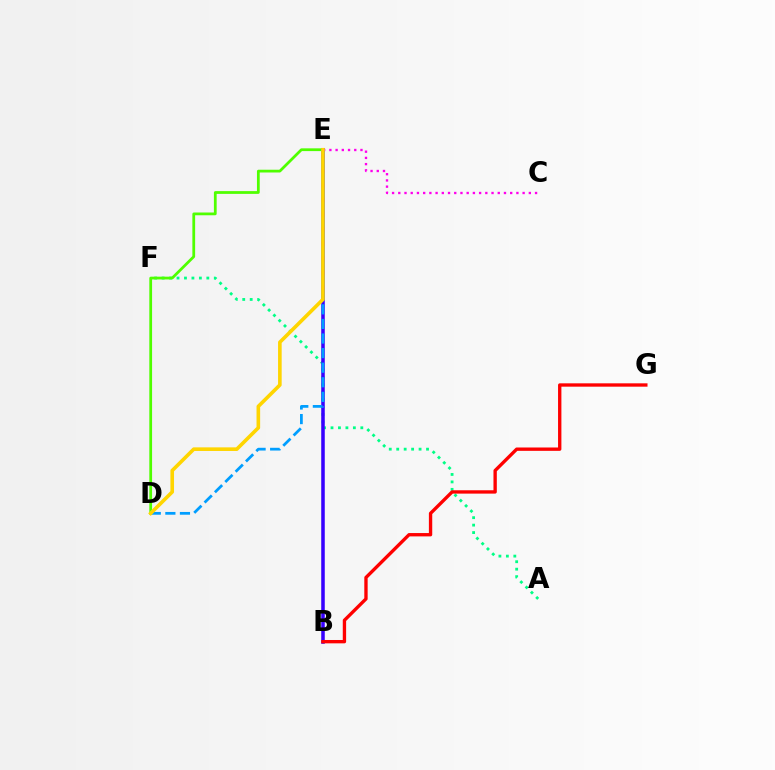{('A', 'F'): [{'color': '#00ff86', 'line_style': 'dotted', 'thickness': 2.03}], ('D', 'E'): [{'color': '#4fff00', 'line_style': 'solid', 'thickness': 1.99}, {'color': '#009eff', 'line_style': 'dashed', 'thickness': 1.98}, {'color': '#ffd500', 'line_style': 'solid', 'thickness': 2.6}], ('B', 'E'): [{'color': '#3700ff', 'line_style': 'solid', 'thickness': 2.54}], ('C', 'E'): [{'color': '#ff00ed', 'line_style': 'dotted', 'thickness': 1.69}], ('B', 'G'): [{'color': '#ff0000', 'line_style': 'solid', 'thickness': 2.41}]}